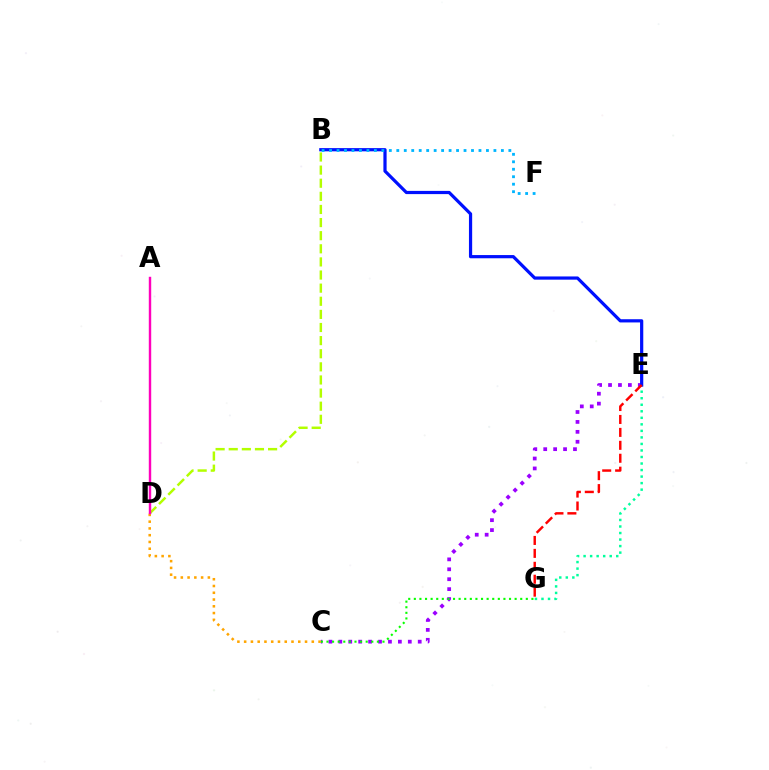{('E', 'G'): [{'color': '#00ff9d', 'line_style': 'dotted', 'thickness': 1.77}, {'color': '#ff0000', 'line_style': 'dashed', 'thickness': 1.76}], ('C', 'E'): [{'color': '#9b00ff', 'line_style': 'dotted', 'thickness': 2.7}], ('B', 'D'): [{'color': '#b3ff00', 'line_style': 'dashed', 'thickness': 1.78}], ('C', 'D'): [{'color': '#ffa500', 'line_style': 'dotted', 'thickness': 1.84}], ('B', 'E'): [{'color': '#0010ff', 'line_style': 'solid', 'thickness': 2.31}], ('B', 'F'): [{'color': '#00b5ff', 'line_style': 'dotted', 'thickness': 2.03}], ('A', 'D'): [{'color': '#ff00bd', 'line_style': 'solid', 'thickness': 1.75}], ('C', 'G'): [{'color': '#08ff00', 'line_style': 'dotted', 'thickness': 1.52}]}